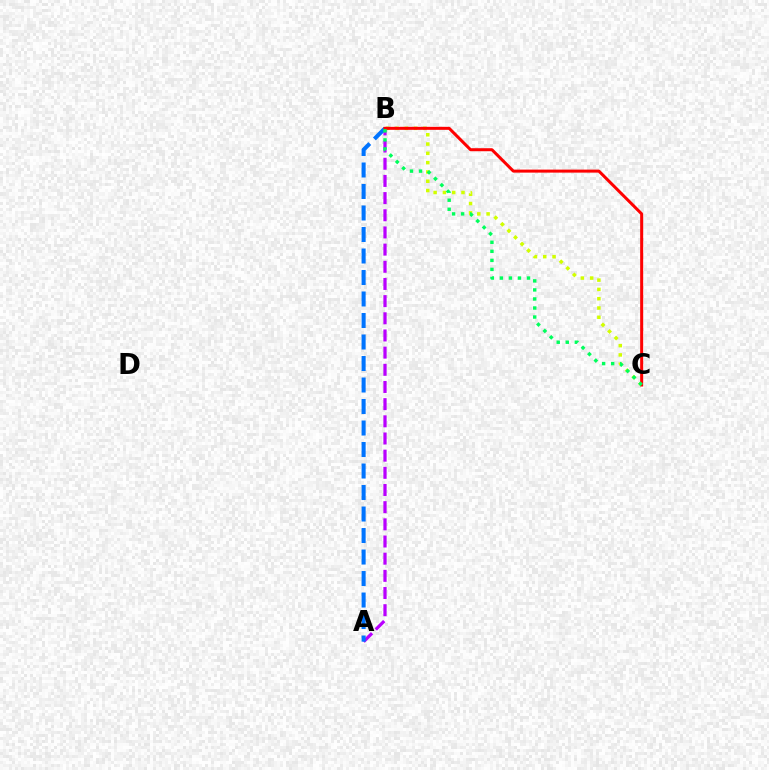{('B', 'C'): [{'color': '#d1ff00', 'line_style': 'dotted', 'thickness': 2.53}, {'color': '#ff0000', 'line_style': 'solid', 'thickness': 2.17}, {'color': '#00ff5c', 'line_style': 'dotted', 'thickness': 2.46}], ('A', 'B'): [{'color': '#b900ff', 'line_style': 'dashed', 'thickness': 2.33}, {'color': '#0074ff', 'line_style': 'dashed', 'thickness': 2.92}]}